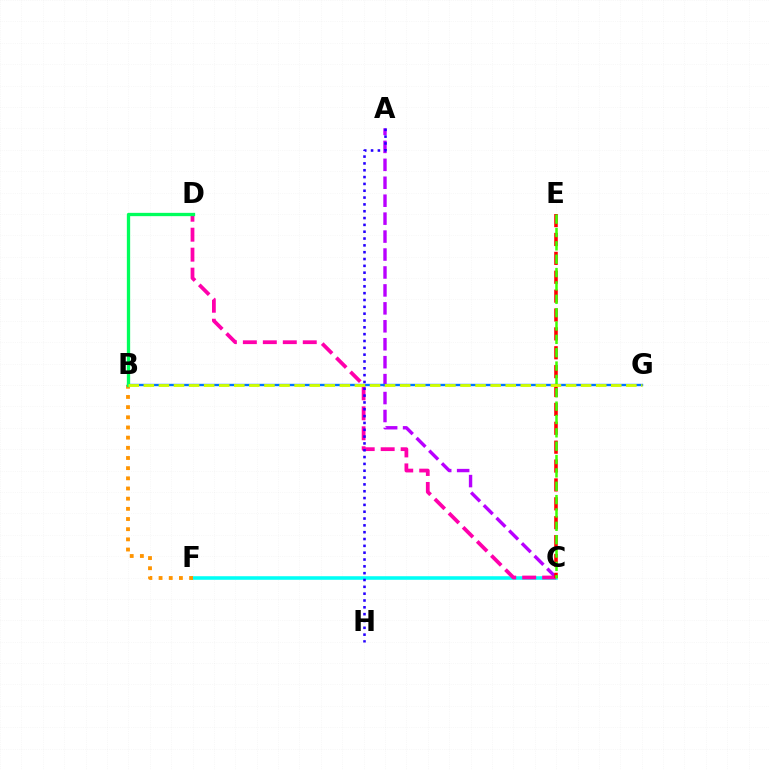{('C', 'F'): [{'color': '#00fff6', 'line_style': 'solid', 'thickness': 2.56}], ('B', 'F'): [{'color': '#ff9400', 'line_style': 'dotted', 'thickness': 2.76}], ('A', 'C'): [{'color': '#b900ff', 'line_style': 'dashed', 'thickness': 2.44}], ('B', 'G'): [{'color': '#0074ff', 'line_style': 'solid', 'thickness': 1.71}, {'color': '#d1ff00', 'line_style': 'dashed', 'thickness': 2.05}], ('C', 'D'): [{'color': '#ff00ac', 'line_style': 'dashed', 'thickness': 2.71}], ('A', 'H'): [{'color': '#2500ff', 'line_style': 'dotted', 'thickness': 1.86}], ('C', 'E'): [{'color': '#ff0000', 'line_style': 'dashed', 'thickness': 2.57}, {'color': '#3dff00', 'line_style': 'dashed', 'thickness': 1.81}], ('B', 'D'): [{'color': '#00ff5c', 'line_style': 'solid', 'thickness': 2.38}]}